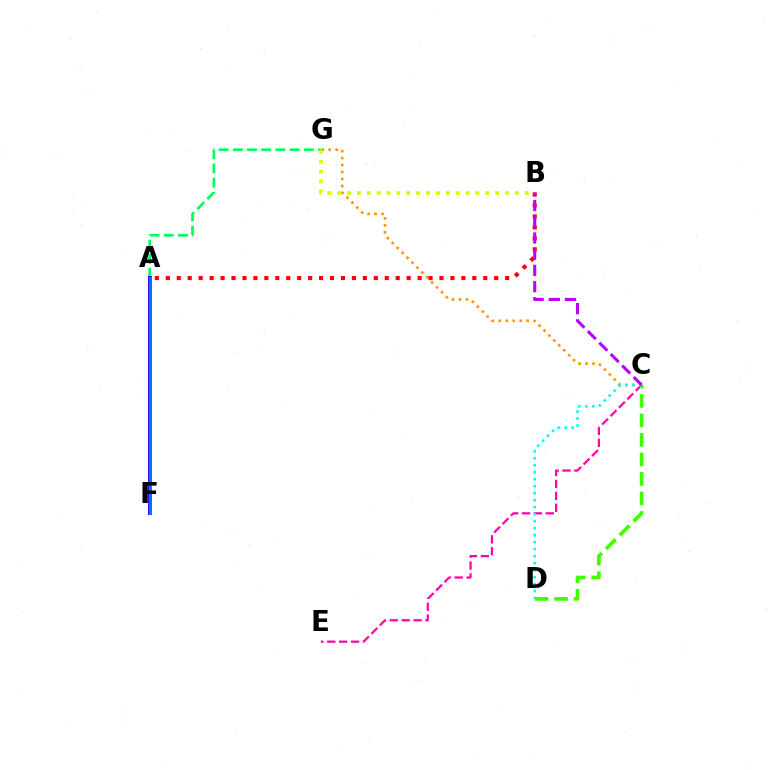{('C', 'G'): [{'color': '#ff9400', 'line_style': 'dotted', 'thickness': 1.89}], ('C', 'E'): [{'color': '#ff00ac', 'line_style': 'dashed', 'thickness': 1.62}], ('A', 'G'): [{'color': '#00ff5c', 'line_style': 'dashed', 'thickness': 1.93}], ('B', 'G'): [{'color': '#d1ff00', 'line_style': 'dotted', 'thickness': 2.68}], ('A', 'F'): [{'color': '#2500ff', 'line_style': 'solid', 'thickness': 2.83}, {'color': '#0074ff', 'line_style': 'solid', 'thickness': 2.19}], ('C', 'D'): [{'color': '#3dff00', 'line_style': 'dashed', 'thickness': 2.65}, {'color': '#00fff6', 'line_style': 'dotted', 'thickness': 1.9}], ('A', 'B'): [{'color': '#ff0000', 'line_style': 'dotted', 'thickness': 2.97}], ('B', 'C'): [{'color': '#b900ff', 'line_style': 'dashed', 'thickness': 2.2}]}